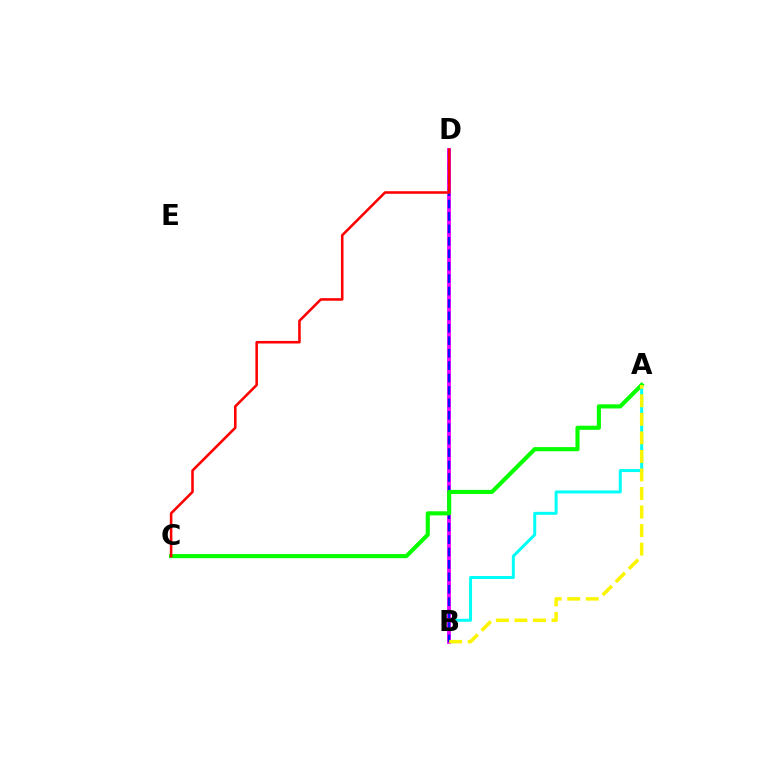{('A', 'B'): [{'color': '#00fff6', 'line_style': 'solid', 'thickness': 2.15}, {'color': '#fcf500', 'line_style': 'dashed', 'thickness': 2.52}], ('B', 'D'): [{'color': '#ee00ff', 'line_style': 'solid', 'thickness': 2.74}, {'color': '#0010ff', 'line_style': 'dashed', 'thickness': 1.69}], ('A', 'C'): [{'color': '#08ff00', 'line_style': 'solid', 'thickness': 2.97}], ('C', 'D'): [{'color': '#ff0000', 'line_style': 'solid', 'thickness': 1.84}]}